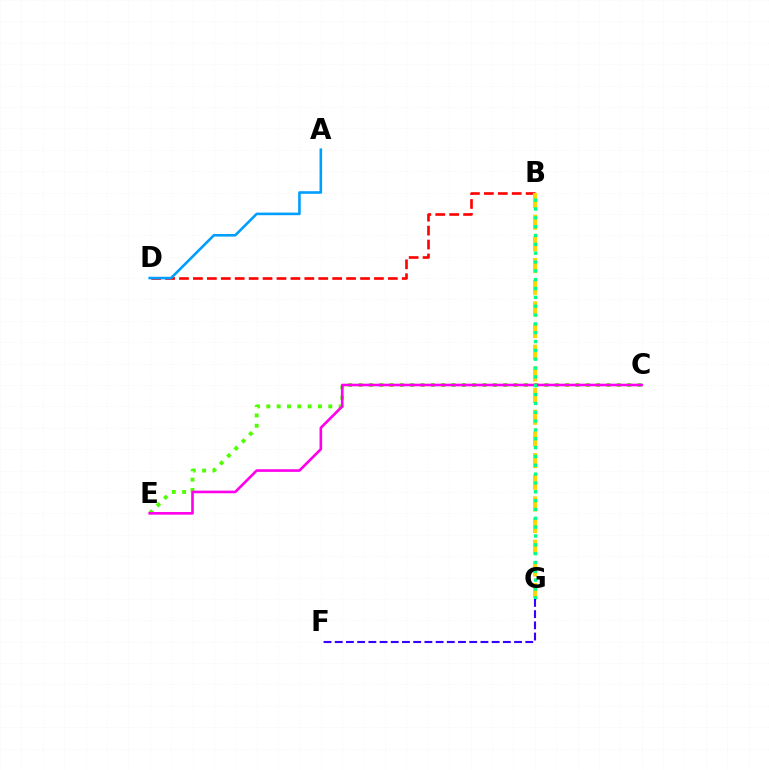{('B', 'D'): [{'color': '#ff0000', 'line_style': 'dashed', 'thickness': 1.89}], ('A', 'D'): [{'color': '#009eff', 'line_style': 'solid', 'thickness': 1.87}], ('B', 'G'): [{'color': '#ffd500', 'line_style': 'dashed', 'thickness': 2.94}, {'color': '#00ff86', 'line_style': 'dotted', 'thickness': 2.4}], ('C', 'E'): [{'color': '#4fff00', 'line_style': 'dotted', 'thickness': 2.81}, {'color': '#ff00ed', 'line_style': 'solid', 'thickness': 1.9}], ('F', 'G'): [{'color': '#3700ff', 'line_style': 'dashed', 'thickness': 1.52}]}